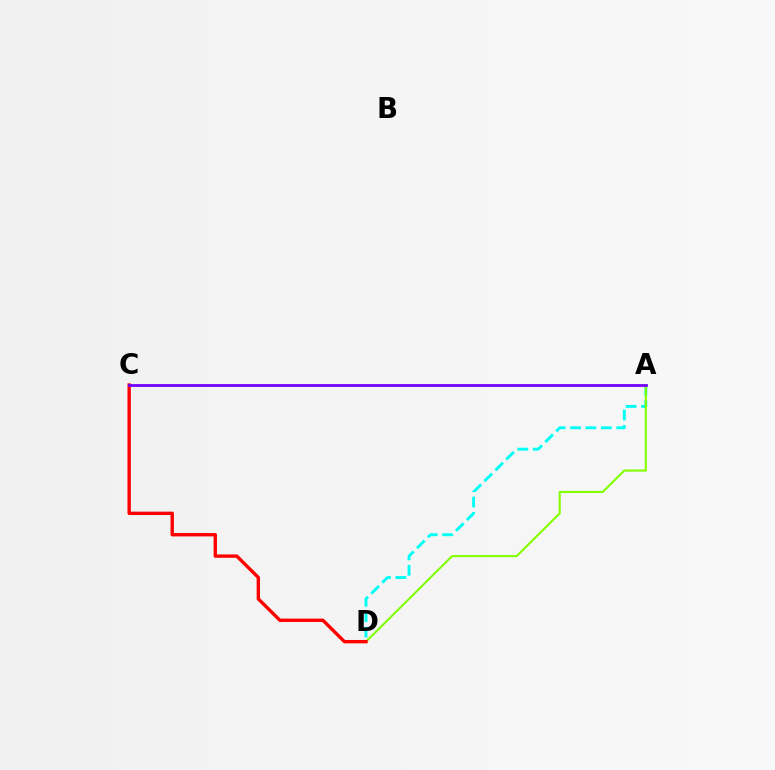{('A', 'D'): [{'color': '#00fff6', 'line_style': 'dashed', 'thickness': 2.09}, {'color': '#84ff00', 'line_style': 'solid', 'thickness': 1.52}], ('C', 'D'): [{'color': '#ff0000', 'line_style': 'solid', 'thickness': 2.43}], ('A', 'C'): [{'color': '#7200ff', 'line_style': 'solid', 'thickness': 2.01}]}